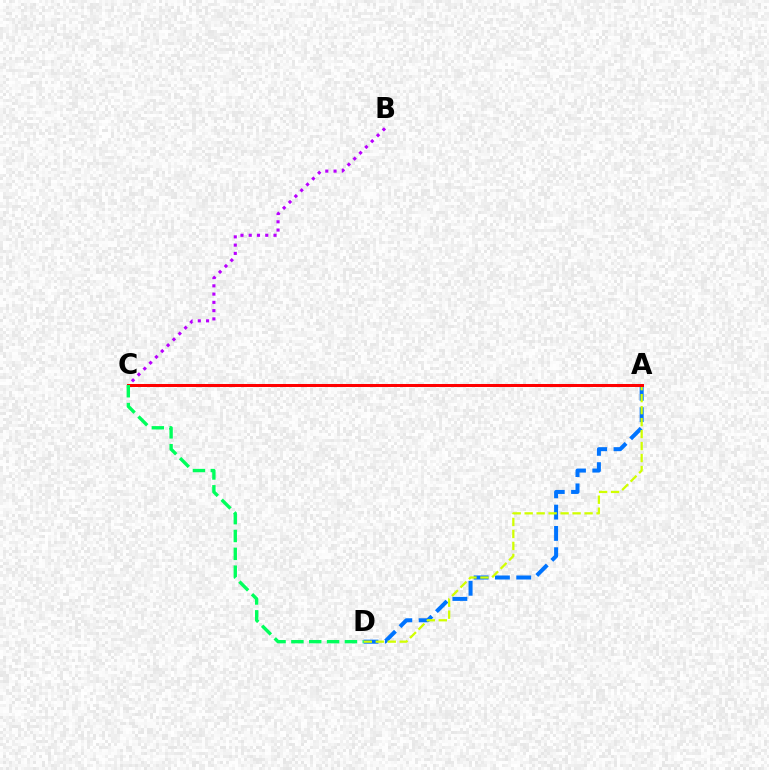{('B', 'C'): [{'color': '#b900ff', 'line_style': 'dotted', 'thickness': 2.24}], ('A', 'D'): [{'color': '#0074ff', 'line_style': 'dashed', 'thickness': 2.89}, {'color': '#d1ff00', 'line_style': 'dashed', 'thickness': 1.63}], ('A', 'C'): [{'color': '#ff0000', 'line_style': 'solid', 'thickness': 2.17}], ('C', 'D'): [{'color': '#00ff5c', 'line_style': 'dashed', 'thickness': 2.42}]}